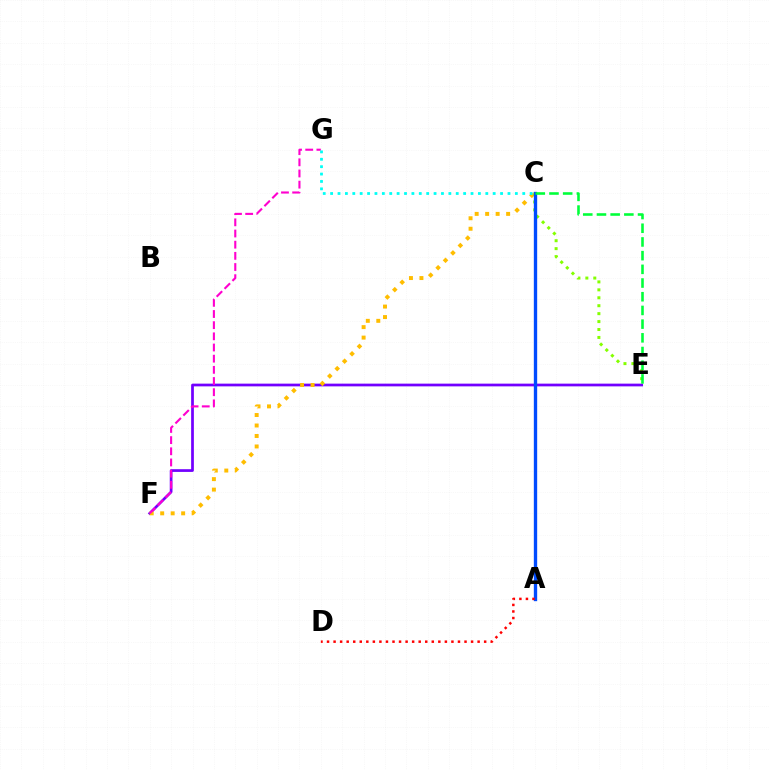{('E', 'F'): [{'color': '#7200ff', 'line_style': 'solid', 'thickness': 1.96}], ('C', 'F'): [{'color': '#ffbd00', 'line_style': 'dotted', 'thickness': 2.85}], ('C', 'E'): [{'color': '#84ff00', 'line_style': 'dotted', 'thickness': 2.16}, {'color': '#00ff39', 'line_style': 'dashed', 'thickness': 1.86}], ('F', 'G'): [{'color': '#ff00cf', 'line_style': 'dashed', 'thickness': 1.52}], ('A', 'C'): [{'color': '#004bff', 'line_style': 'solid', 'thickness': 2.41}], ('C', 'G'): [{'color': '#00fff6', 'line_style': 'dotted', 'thickness': 2.01}], ('A', 'D'): [{'color': '#ff0000', 'line_style': 'dotted', 'thickness': 1.78}]}